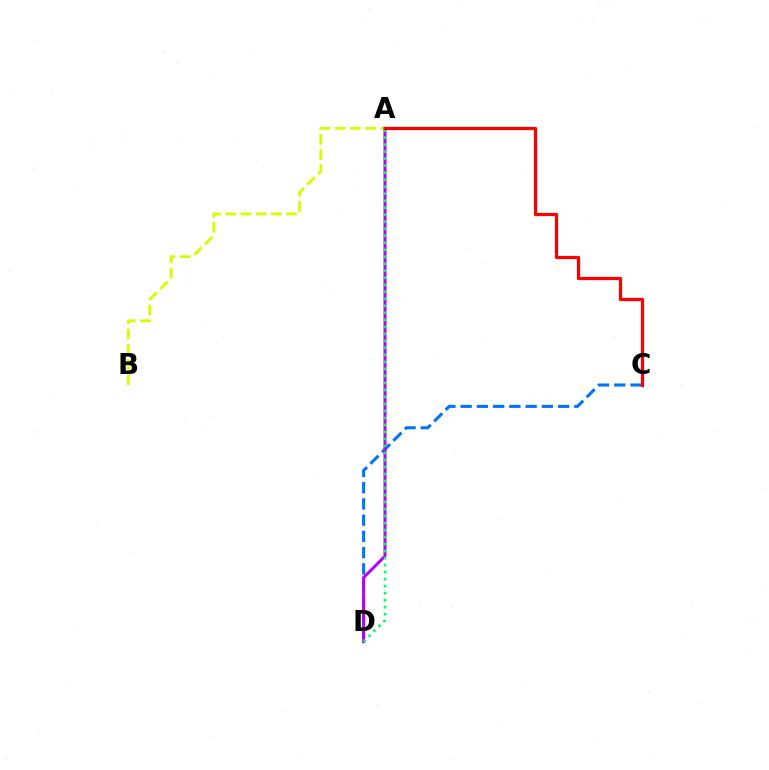{('C', 'D'): [{'color': '#0074ff', 'line_style': 'dashed', 'thickness': 2.21}], ('A', 'B'): [{'color': '#d1ff00', 'line_style': 'dashed', 'thickness': 2.06}], ('A', 'D'): [{'color': '#b900ff', 'line_style': 'solid', 'thickness': 2.18}, {'color': '#00ff5c', 'line_style': 'dotted', 'thickness': 1.9}], ('A', 'C'): [{'color': '#ff0000', 'line_style': 'solid', 'thickness': 2.32}]}